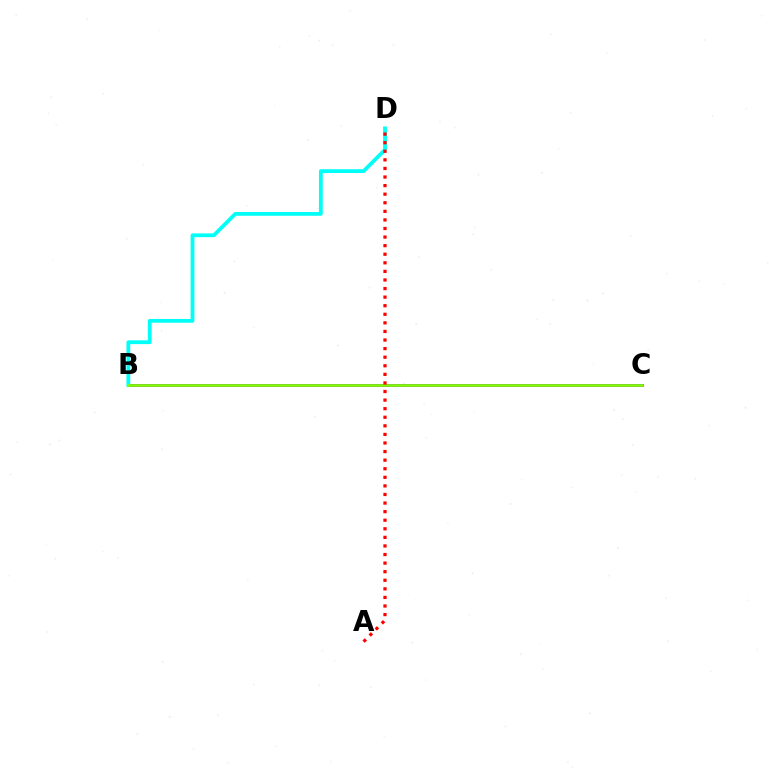{('B', 'C'): [{'color': '#7200ff', 'line_style': 'solid', 'thickness': 2.12}, {'color': '#84ff00', 'line_style': 'solid', 'thickness': 1.94}], ('B', 'D'): [{'color': '#00fff6', 'line_style': 'solid', 'thickness': 2.72}], ('A', 'D'): [{'color': '#ff0000', 'line_style': 'dotted', 'thickness': 2.33}]}